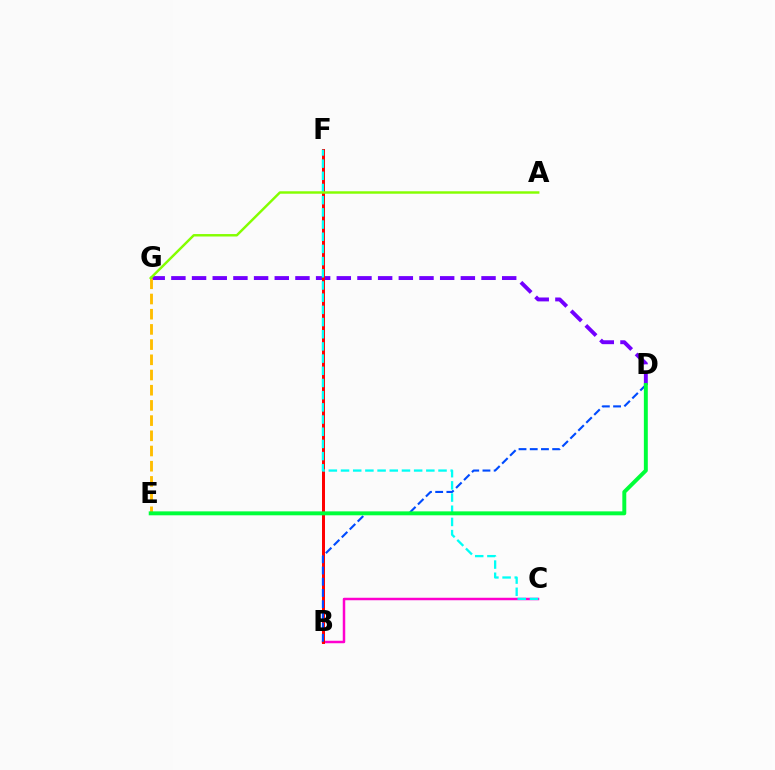{('B', 'C'): [{'color': '#ff00cf', 'line_style': 'solid', 'thickness': 1.79}], ('D', 'G'): [{'color': '#7200ff', 'line_style': 'dashed', 'thickness': 2.81}], ('B', 'F'): [{'color': '#ff0000', 'line_style': 'solid', 'thickness': 2.15}], ('B', 'D'): [{'color': '#004bff', 'line_style': 'dashed', 'thickness': 1.52}], ('E', 'G'): [{'color': '#ffbd00', 'line_style': 'dashed', 'thickness': 2.06}], ('C', 'F'): [{'color': '#00fff6', 'line_style': 'dashed', 'thickness': 1.66}], ('A', 'G'): [{'color': '#84ff00', 'line_style': 'solid', 'thickness': 1.76}], ('D', 'E'): [{'color': '#00ff39', 'line_style': 'solid', 'thickness': 2.83}]}